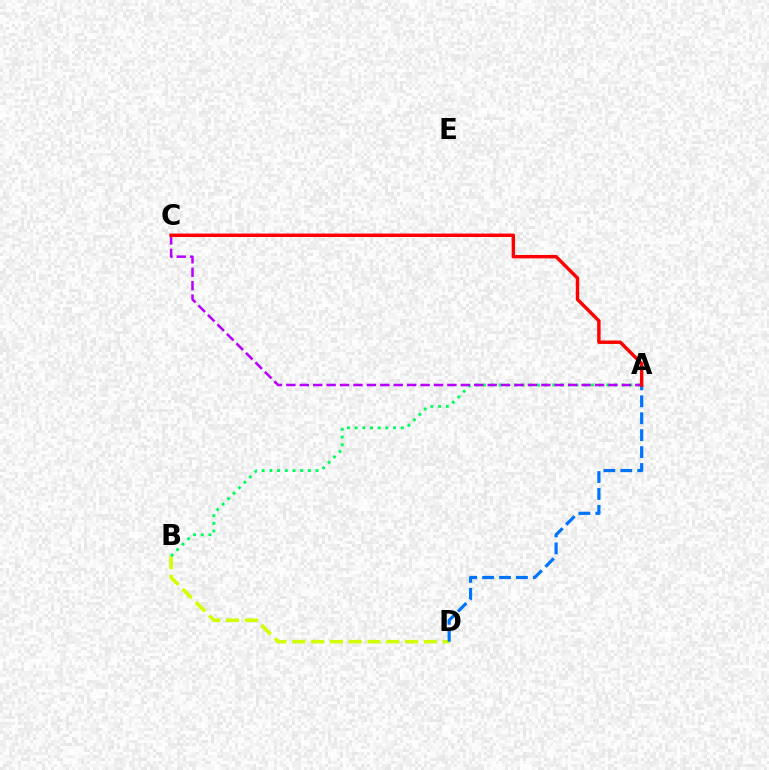{('B', 'D'): [{'color': '#d1ff00', 'line_style': 'dashed', 'thickness': 2.55}], ('A', 'B'): [{'color': '#00ff5c', 'line_style': 'dotted', 'thickness': 2.09}], ('A', 'C'): [{'color': '#b900ff', 'line_style': 'dashed', 'thickness': 1.82}, {'color': '#ff0000', 'line_style': 'solid', 'thickness': 2.47}], ('A', 'D'): [{'color': '#0074ff', 'line_style': 'dashed', 'thickness': 2.3}]}